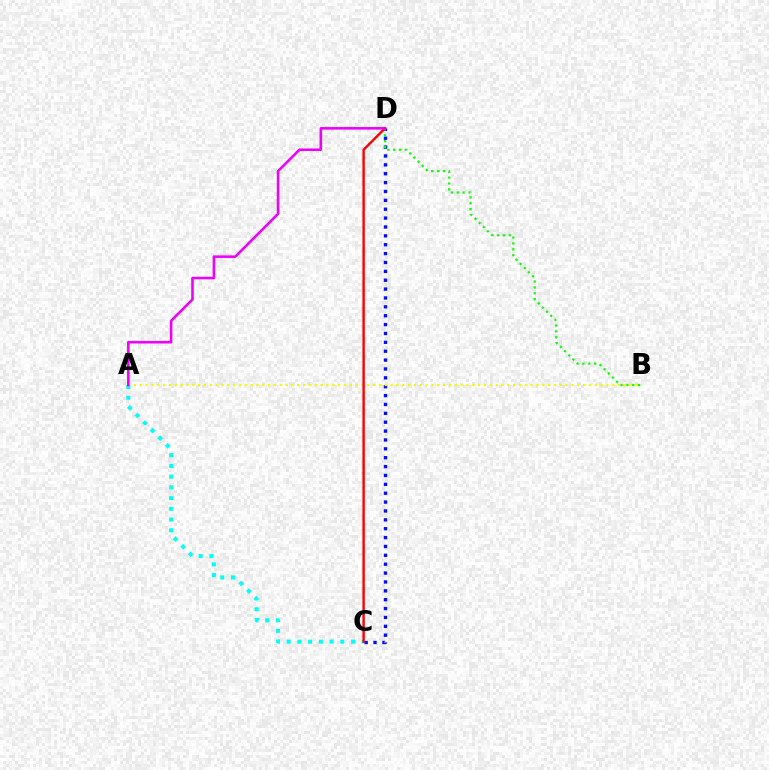{('C', 'D'): [{'color': '#0010ff', 'line_style': 'dotted', 'thickness': 2.41}, {'color': '#ff0000', 'line_style': 'solid', 'thickness': 1.74}], ('B', 'D'): [{'color': '#08ff00', 'line_style': 'dotted', 'thickness': 1.6}], ('A', 'C'): [{'color': '#00fff6', 'line_style': 'dotted', 'thickness': 2.92}], ('A', 'B'): [{'color': '#fcf500', 'line_style': 'dotted', 'thickness': 1.59}], ('A', 'D'): [{'color': '#ee00ff', 'line_style': 'solid', 'thickness': 1.85}]}